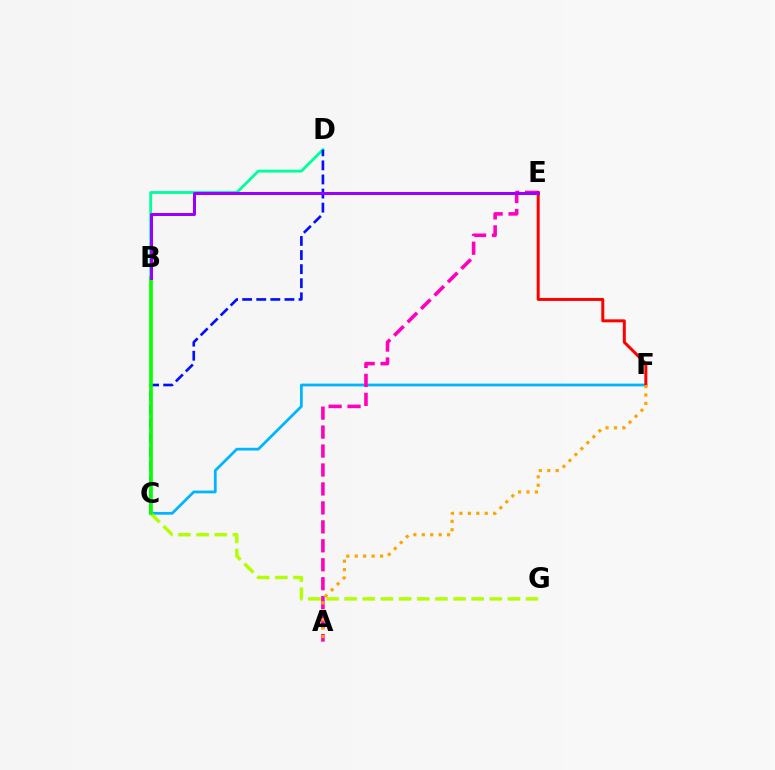{('B', 'D'): [{'color': '#00ff9d', 'line_style': 'solid', 'thickness': 2.05}], ('C', 'D'): [{'color': '#0010ff', 'line_style': 'dashed', 'thickness': 1.91}], ('C', 'F'): [{'color': '#00b5ff', 'line_style': 'solid', 'thickness': 1.98}], ('C', 'G'): [{'color': '#b3ff00', 'line_style': 'dashed', 'thickness': 2.47}], ('A', 'E'): [{'color': '#ff00bd', 'line_style': 'dashed', 'thickness': 2.57}], ('E', 'F'): [{'color': '#ff0000', 'line_style': 'solid', 'thickness': 2.15}], ('B', 'C'): [{'color': '#08ff00', 'line_style': 'solid', 'thickness': 2.63}], ('A', 'F'): [{'color': '#ffa500', 'line_style': 'dotted', 'thickness': 2.29}], ('B', 'E'): [{'color': '#9b00ff', 'line_style': 'solid', 'thickness': 2.18}]}